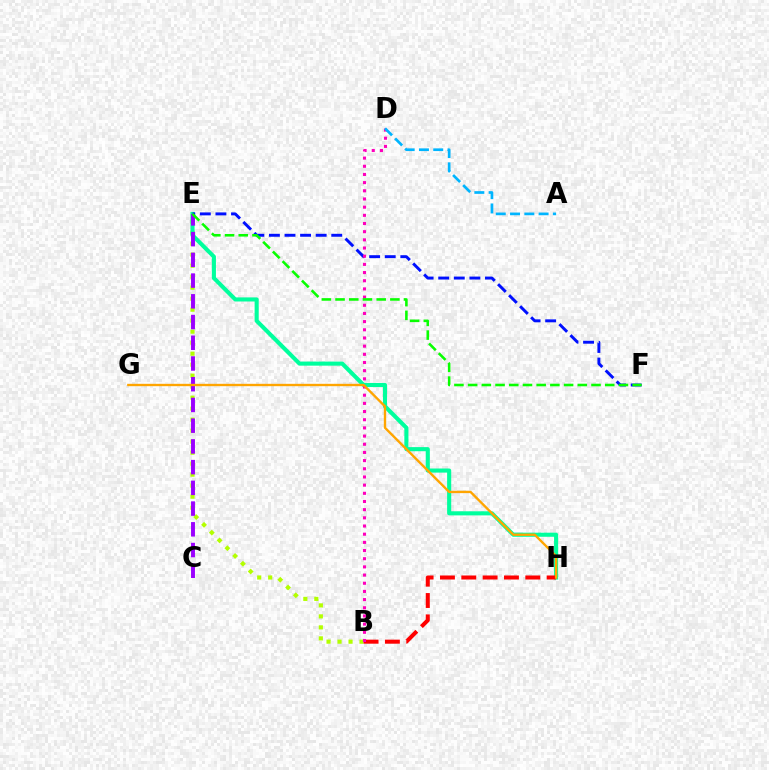{('B', 'E'): [{'color': '#b3ff00', 'line_style': 'dotted', 'thickness': 2.99}], ('E', 'H'): [{'color': '#00ff9d', 'line_style': 'solid', 'thickness': 2.95}], ('C', 'E'): [{'color': '#9b00ff', 'line_style': 'dashed', 'thickness': 2.82}], ('E', 'F'): [{'color': '#0010ff', 'line_style': 'dashed', 'thickness': 2.12}, {'color': '#08ff00', 'line_style': 'dashed', 'thickness': 1.86}], ('B', 'H'): [{'color': '#ff0000', 'line_style': 'dashed', 'thickness': 2.9}], ('B', 'D'): [{'color': '#ff00bd', 'line_style': 'dotted', 'thickness': 2.22}], ('G', 'H'): [{'color': '#ffa500', 'line_style': 'solid', 'thickness': 1.7}], ('A', 'D'): [{'color': '#00b5ff', 'line_style': 'dashed', 'thickness': 1.94}]}